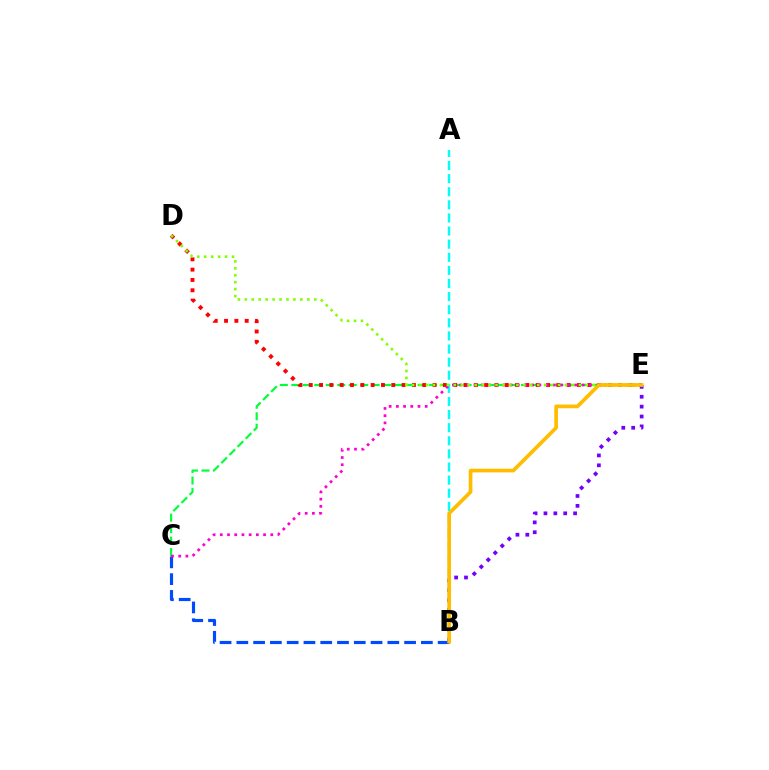{('C', 'E'): [{'color': '#00ff39', 'line_style': 'dashed', 'thickness': 1.56}, {'color': '#ff00cf', 'line_style': 'dotted', 'thickness': 1.96}], ('A', 'B'): [{'color': '#00fff6', 'line_style': 'dashed', 'thickness': 1.78}], ('D', 'E'): [{'color': '#ff0000', 'line_style': 'dotted', 'thickness': 2.8}, {'color': '#84ff00', 'line_style': 'dotted', 'thickness': 1.89}], ('B', 'C'): [{'color': '#004bff', 'line_style': 'dashed', 'thickness': 2.28}], ('B', 'E'): [{'color': '#7200ff', 'line_style': 'dotted', 'thickness': 2.68}, {'color': '#ffbd00', 'line_style': 'solid', 'thickness': 2.65}]}